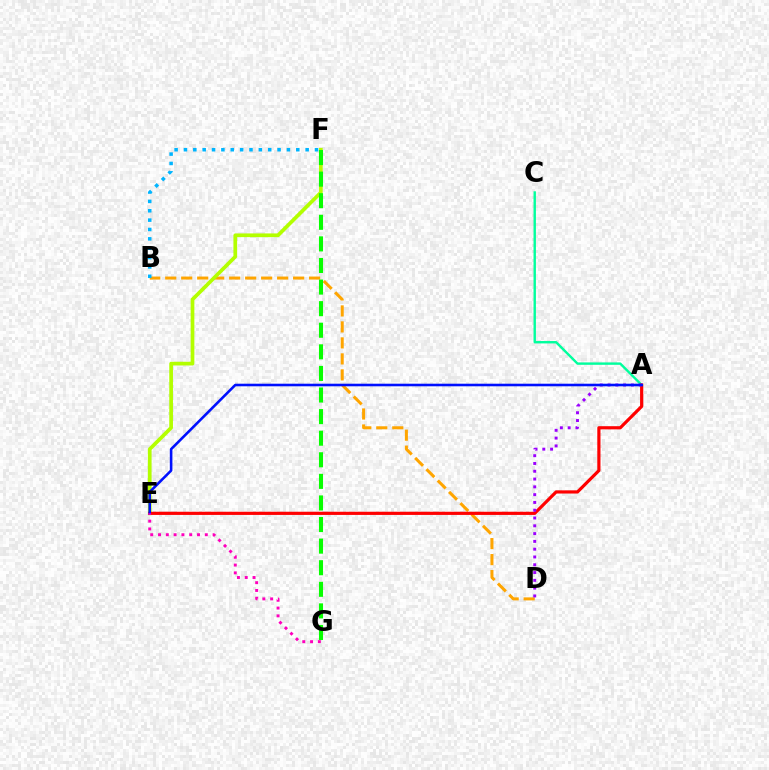{('A', 'C'): [{'color': '#00ff9d', 'line_style': 'solid', 'thickness': 1.73}], ('B', 'D'): [{'color': '#ffa500', 'line_style': 'dashed', 'thickness': 2.17}], ('E', 'F'): [{'color': '#b3ff00', 'line_style': 'solid', 'thickness': 2.67}], ('F', 'G'): [{'color': '#08ff00', 'line_style': 'dashed', 'thickness': 2.93}], ('B', 'F'): [{'color': '#00b5ff', 'line_style': 'dotted', 'thickness': 2.54}], ('A', 'E'): [{'color': '#ff0000', 'line_style': 'solid', 'thickness': 2.29}, {'color': '#0010ff', 'line_style': 'solid', 'thickness': 1.86}], ('A', 'D'): [{'color': '#9b00ff', 'line_style': 'dotted', 'thickness': 2.12}], ('E', 'G'): [{'color': '#ff00bd', 'line_style': 'dotted', 'thickness': 2.12}]}